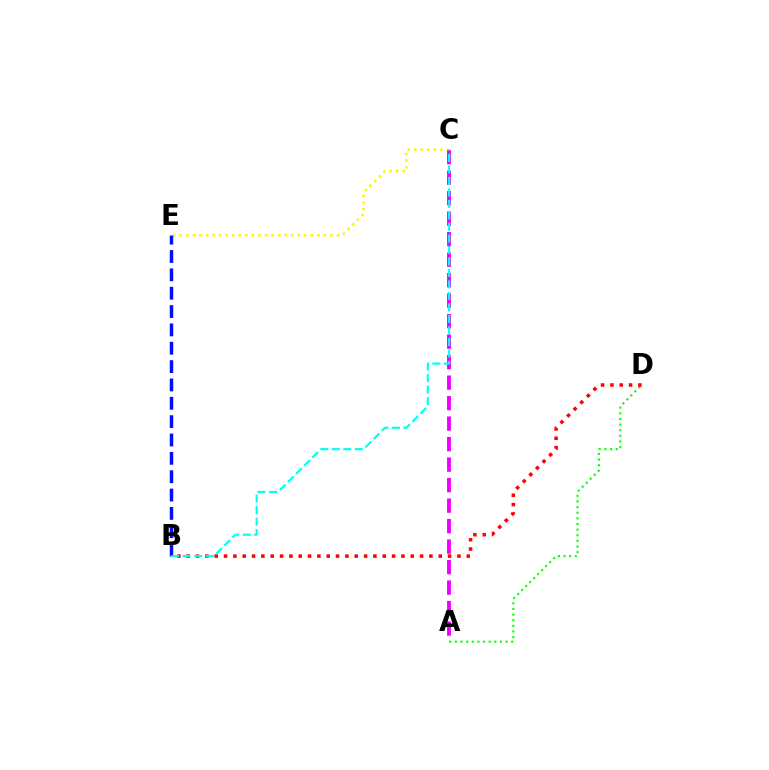{('C', 'E'): [{'color': '#fcf500', 'line_style': 'dotted', 'thickness': 1.78}], ('A', 'D'): [{'color': '#08ff00', 'line_style': 'dotted', 'thickness': 1.53}], ('B', 'D'): [{'color': '#ff0000', 'line_style': 'dotted', 'thickness': 2.54}], ('B', 'E'): [{'color': '#0010ff', 'line_style': 'dashed', 'thickness': 2.49}], ('A', 'C'): [{'color': '#ee00ff', 'line_style': 'dashed', 'thickness': 2.78}], ('B', 'C'): [{'color': '#00fff6', 'line_style': 'dashed', 'thickness': 1.56}]}